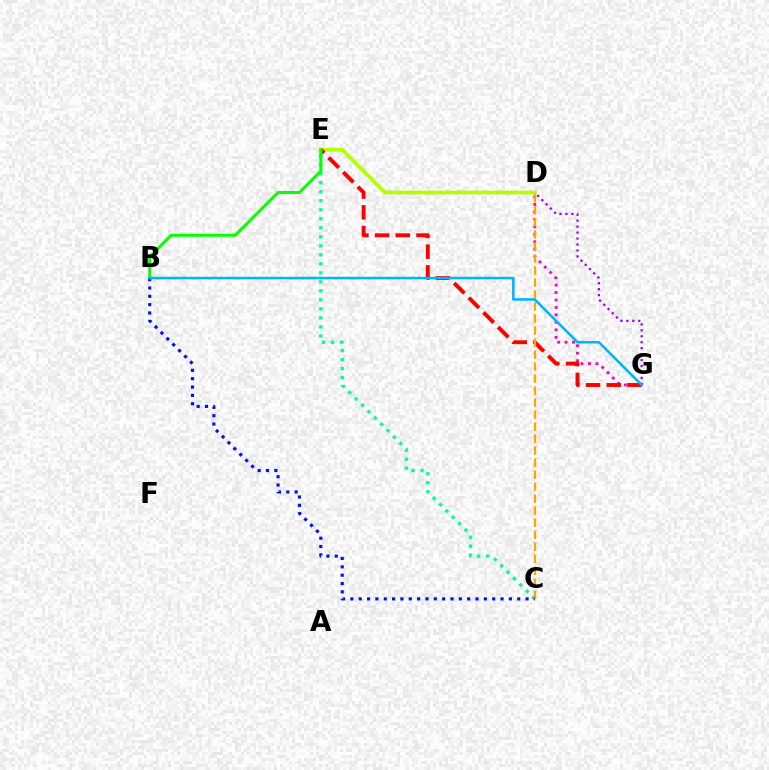{('C', 'E'): [{'color': '#00ff9d', 'line_style': 'dotted', 'thickness': 2.45}], ('D', 'E'): [{'color': '#b3ff00', 'line_style': 'solid', 'thickness': 2.67}], ('D', 'G'): [{'color': '#ff00bd', 'line_style': 'dotted', 'thickness': 2.03}, {'color': '#9b00ff', 'line_style': 'dotted', 'thickness': 1.62}], ('E', 'G'): [{'color': '#ff0000', 'line_style': 'dashed', 'thickness': 2.81}], ('C', 'D'): [{'color': '#ffa500', 'line_style': 'dashed', 'thickness': 1.63}], ('B', 'E'): [{'color': '#08ff00', 'line_style': 'solid', 'thickness': 2.16}], ('B', 'C'): [{'color': '#0010ff', 'line_style': 'dotted', 'thickness': 2.27}], ('B', 'G'): [{'color': '#00b5ff', 'line_style': 'solid', 'thickness': 1.85}]}